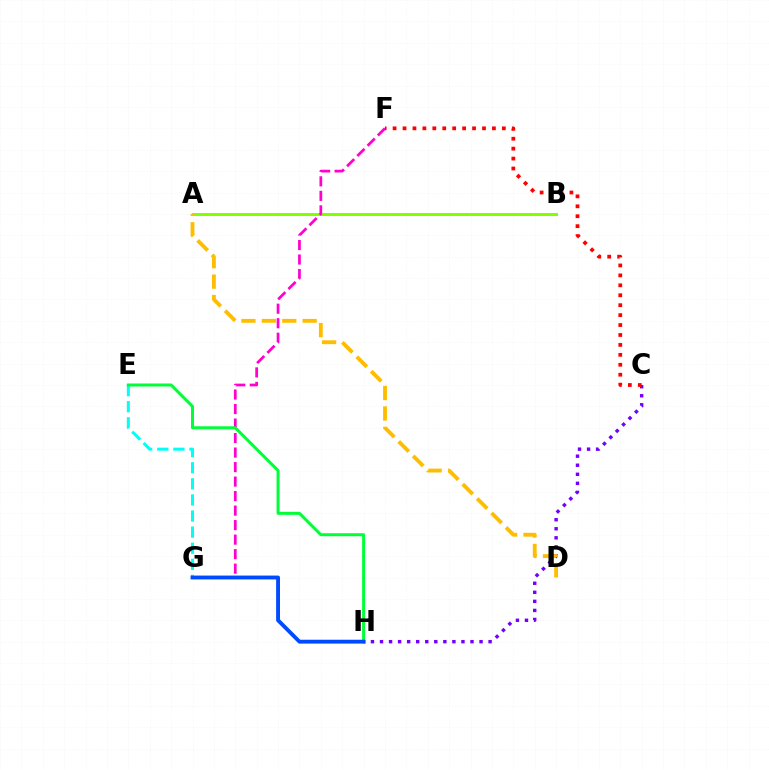{('E', 'G'): [{'color': '#00fff6', 'line_style': 'dashed', 'thickness': 2.19}], ('C', 'H'): [{'color': '#7200ff', 'line_style': 'dotted', 'thickness': 2.46}], ('A', 'B'): [{'color': '#84ff00', 'line_style': 'solid', 'thickness': 2.18}], ('A', 'D'): [{'color': '#ffbd00', 'line_style': 'dashed', 'thickness': 2.77}], ('F', 'G'): [{'color': '#ff00cf', 'line_style': 'dashed', 'thickness': 1.97}], ('C', 'F'): [{'color': '#ff0000', 'line_style': 'dotted', 'thickness': 2.7}], ('E', 'H'): [{'color': '#00ff39', 'line_style': 'solid', 'thickness': 2.16}], ('G', 'H'): [{'color': '#004bff', 'line_style': 'solid', 'thickness': 2.78}]}